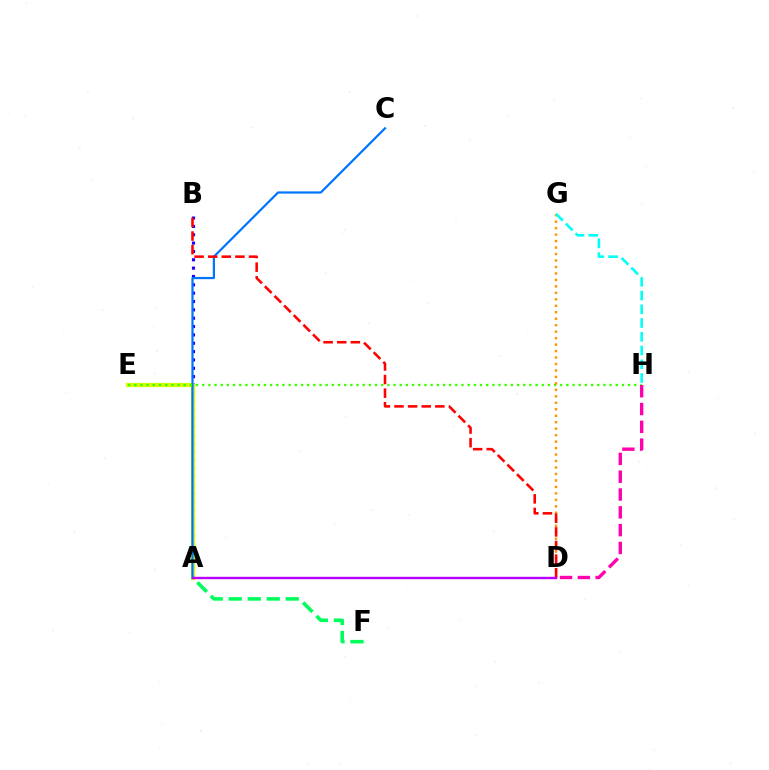{('A', 'B'): [{'color': '#2500ff', 'line_style': 'dotted', 'thickness': 2.27}], ('A', 'E'): [{'color': '#d1ff00', 'line_style': 'solid', 'thickness': 2.97}], ('A', 'F'): [{'color': '#00ff5c', 'line_style': 'dashed', 'thickness': 2.58}], ('A', 'C'): [{'color': '#0074ff', 'line_style': 'solid', 'thickness': 1.59}], ('E', 'H'): [{'color': '#3dff00', 'line_style': 'dotted', 'thickness': 1.68}], ('D', 'G'): [{'color': '#ff9400', 'line_style': 'dotted', 'thickness': 1.76}], ('G', 'H'): [{'color': '#00fff6', 'line_style': 'dashed', 'thickness': 1.87}], ('D', 'H'): [{'color': '#ff00ac', 'line_style': 'dashed', 'thickness': 2.42}], ('B', 'D'): [{'color': '#ff0000', 'line_style': 'dashed', 'thickness': 1.85}], ('A', 'D'): [{'color': '#b900ff', 'line_style': 'solid', 'thickness': 1.72}]}